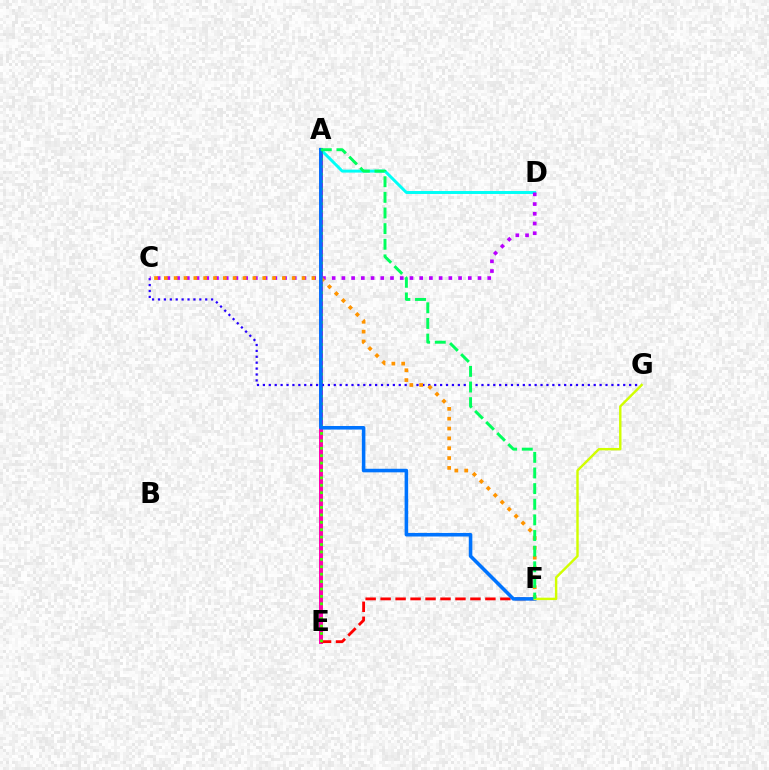{('A', 'E'): [{'color': '#ff00ac', 'line_style': 'solid', 'thickness': 2.85}, {'color': '#3dff00', 'line_style': 'dotted', 'thickness': 2.01}], ('E', 'F'): [{'color': '#ff0000', 'line_style': 'dashed', 'thickness': 2.03}], ('A', 'D'): [{'color': '#00fff6', 'line_style': 'solid', 'thickness': 2.12}], ('C', 'G'): [{'color': '#2500ff', 'line_style': 'dotted', 'thickness': 1.61}], ('C', 'D'): [{'color': '#b900ff', 'line_style': 'dotted', 'thickness': 2.64}], ('C', 'F'): [{'color': '#ff9400', 'line_style': 'dotted', 'thickness': 2.67}], ('A', 'F'): [{'color': '#0074ff', 'line_style': 'solid', 'thickness': 2.56}, {'color': '#00ff5c', 'line_style': 'dashed', 'thickness': 2.12}], ('F', 'G'): [{'color': '#d1ff00', 'line_style': 'solid', 'thickness': 1.74}]}